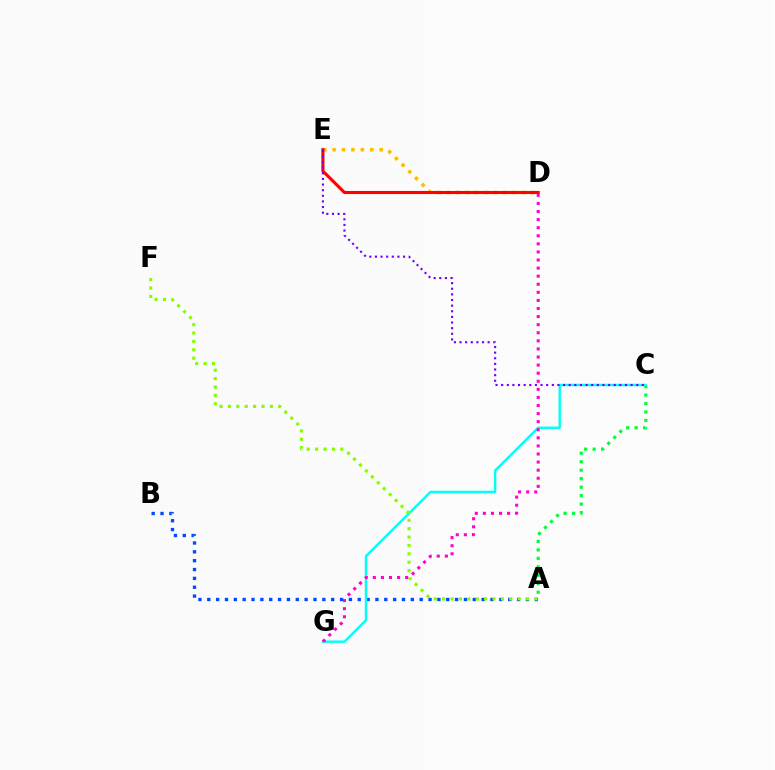{('A', 'B'): [{'color': '#004bff', 'line_style': 'dotted', 'thickness': 2.4}], ('A', 'C'): [{'color': '#00ff39', 'line_style': 'dotted', 'thickness': 2.3}], ('D', 'E'): [{'color': '#ffbd00', 'line_style': 'dotted', 'thickness': 2.56}, {'color': '#ff0000', 'line_style': 'solid', 'thickness': 2.23}], ('C', 'G'): [{'color': '#00fff6', 'line_style': 'solid', 'thickness': 1.73}], ('A', 'F'): [{'color': '#84ff00', 'line_style': 'dotted', 'thickness': 2.28}], ('D', 'G'): [{'color': '#ff00cf', 'line_style': 'dotted', 'thickness': 2.2}], ('C', 'E'): [{'color': '#7200ff', 'line_style': 'dotted', 'thickness': 1.53}]}